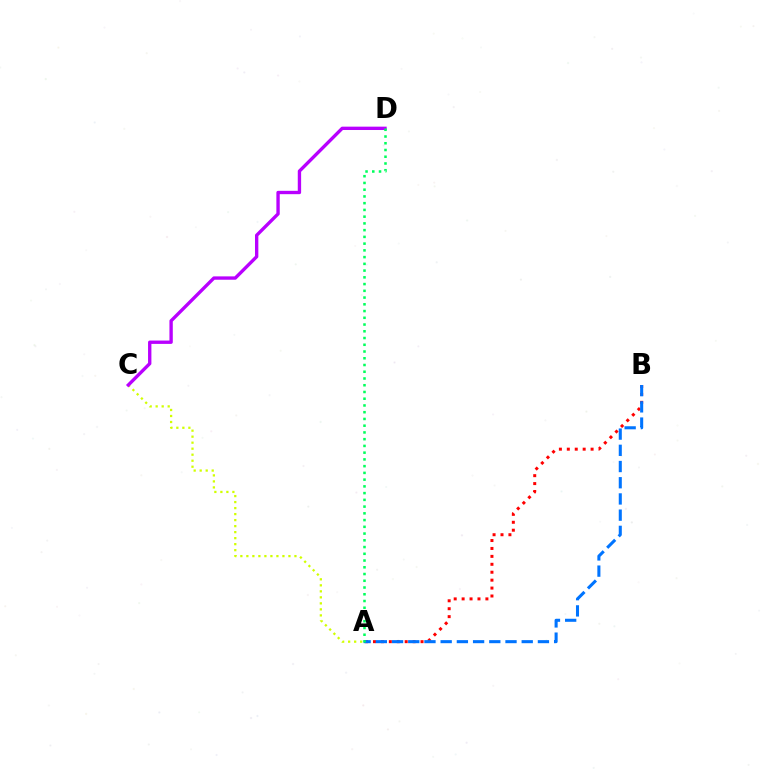{('A', 'C'): [{'color': '#d1ff00', 'line_style': 'dotted', 'thickness': 1.63}], ('C', 'D'): [{'color': '#b900ff', 'line_style': 'solid', 'thickness': 2.41}], ('A', 'B'): [{'color': '#ff0000', 'line_style': 'dotted', 'thickness': 2.15}, {'color': '#0074ff', 'line_style': 'dashed', 'thickness': 2.2}], ('A', 'D'): [{'color': '#00ff5c', 'line_style': 'dotted', 'thickness': 1.83}]}